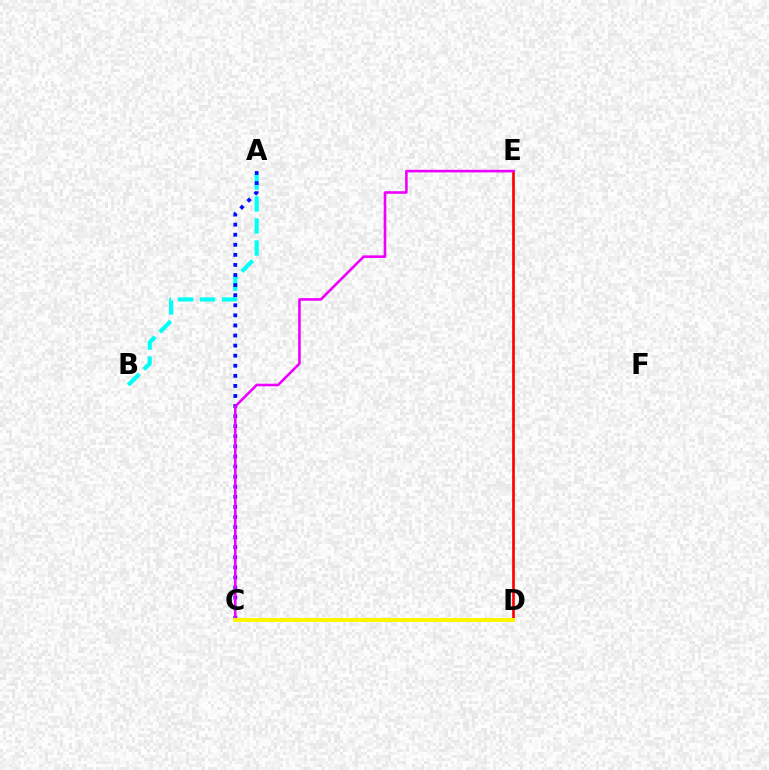{('A', 'B'): [{'color': '#00fff6', 'line_style': 'dashed', 'thickness': 2.99}], ('A', 'C'): [{'color': '#0010ff', 'line_style': 'dotted', 'thickness': 2.74}], ('D', 'E'): [{'color': '#ff0000', 'line_style': 'solid', 'thickness': 1.92}], ('C', 'D'): [{'color': '#08ff00', 'line_style': 'dotted', 'thickness': 2.77}, {'color': '#fcf500', 'line_style': 'solid', 'thickness': 2.9}], ('C', 'E'): [{'color': '#ee00ff', 'line_style': 'solid', 'thickness': 1.87}]}